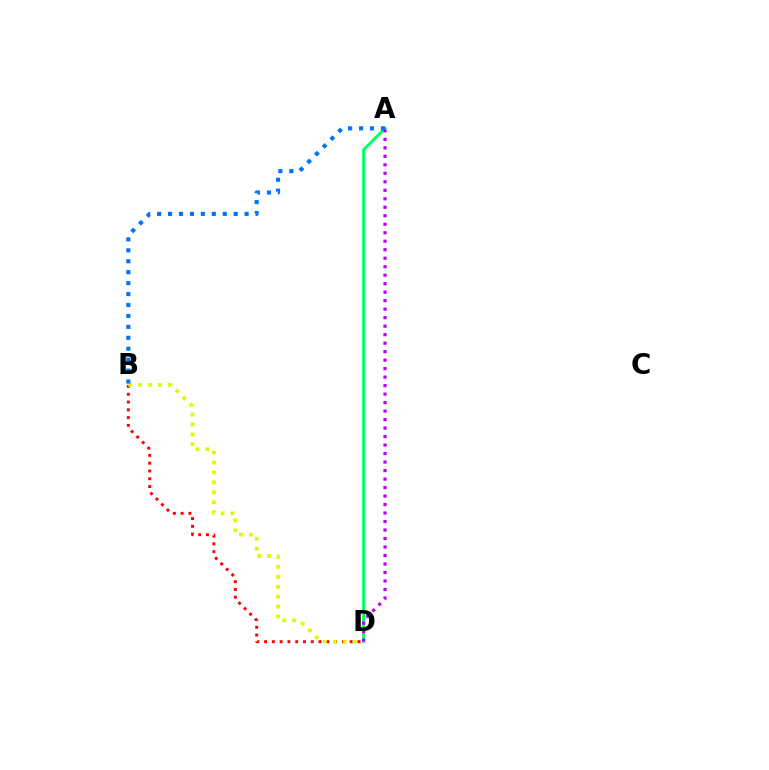{('B', 'D'): [{'color': '#ff0000', 'line_style': 'dotted', 'thickness': 2.11}, {'color': '#d1ff00', 'line_style': 'dotted', 'thickness': 2.69}], ('A', 'D'): [{'color': '#00ff5c', 'line_style': 'solid', 'thickness': 2.07}, {'color': '#b900ff', 'line_style': 'dotted', 'thickness': 2.31}], ('A', 'B'): [{'color': '#0074ff', 'line_style': 'dotted', 'thickness': 2.97}]}